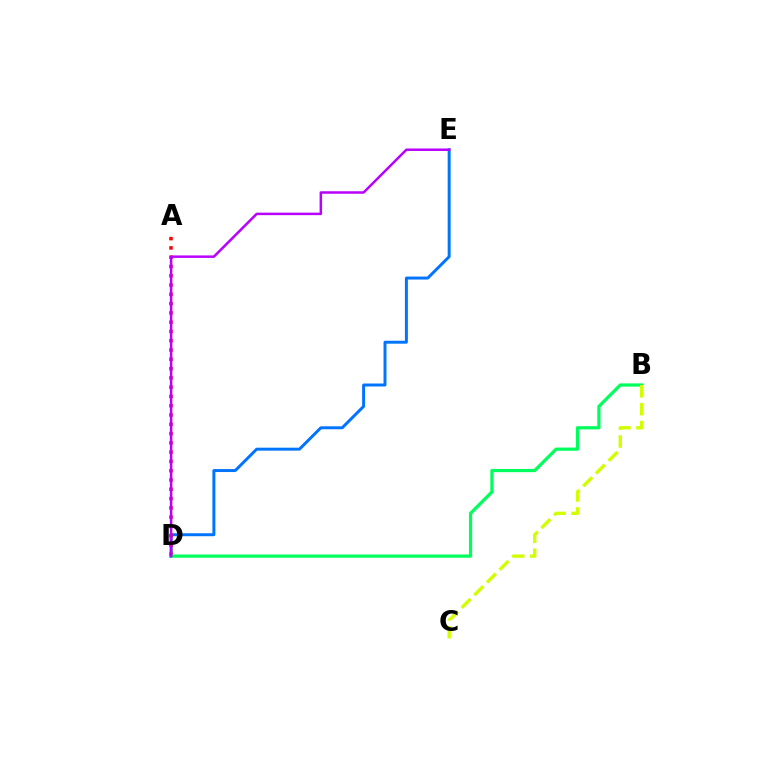{('D', 'E'): [{'color': '#0074ff', 'line_style': 'solid', 'thickness': 2.13}, {'color': '#b900ff', 'line_style': 'solid', 'thickness': 1.8}], ('A', 'D'): [{'color': '#ff0000', 'line_style': 'dotted', 'thickness': 2.52}], ('B', 'D'): [{'color': '#00ff5c', 'line_style': 'solid', 'thickness': 2.32}], ('B', 'C'): [{'color': '#d1ff00', 'line_style': 'dashed', 'thickness': 2.43}]}